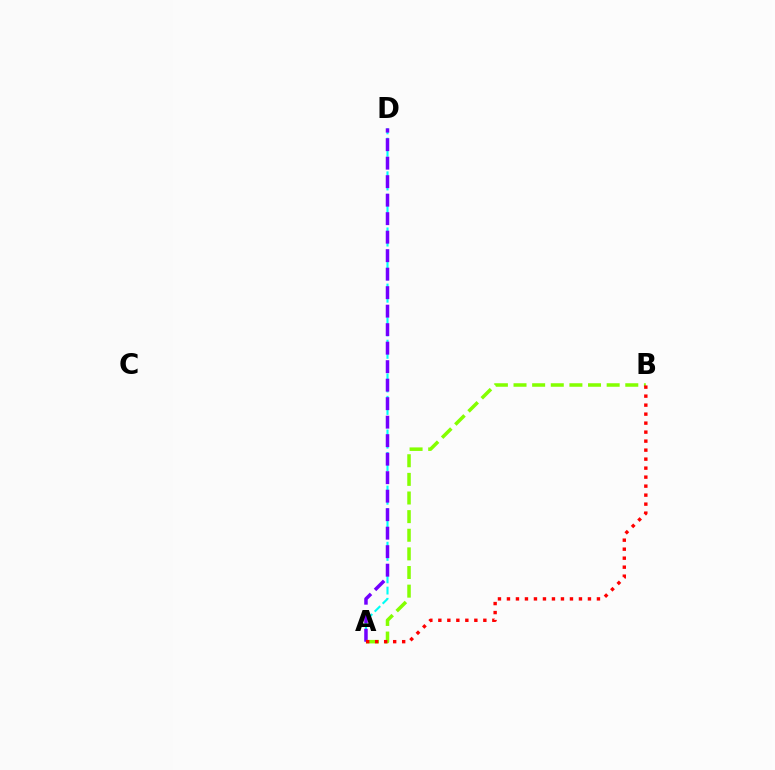{('A', 'D'): [{'color': '#00fff6', 'line_style': 'dashed', 'thickness': 1.52}, {'color': '#7200ff', 'line_style': 'dashed', 'thickness': 2.51}], ('A', 'B'): [{'color': '#84ff00', 'line_style': 'dashed', 'thickness': 2.53}, {'color': '#ff0000', 'line_style': 'dotted', 'thickness': 2.45}]}